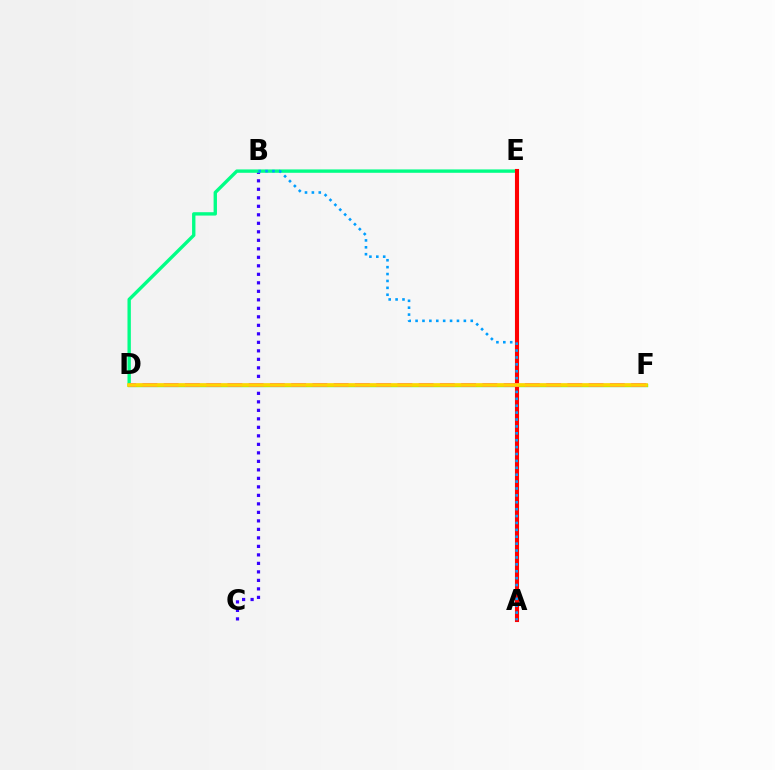{('B', 'C'): [{'color': '#3700ff', 'line_style': 'dotted', 'thickness': 2.31}], ('D', 'E'): [{'color': '#00ff86', 'line_style': 'solid', 'thickness': 2.43}], ('D', 'F'): [{'color': '#4fff00', 'line_style': 'solid', 'thickness': 2.41}, {'color': '#ff00ed', 'line_style': 'dashed', 'thickness': 2.89}, {'color': '#ffd500', 'line_style': 'solid', 'thickness': 2.62}], ('A', 'E'): [{'color': '#ff0000', 'line_style': 'solid', 'thickness': 2.95}], ('A', 'B'): [{'color': '#009eff', 'line_style': 'dotted', 'thickness': 1.87}]}